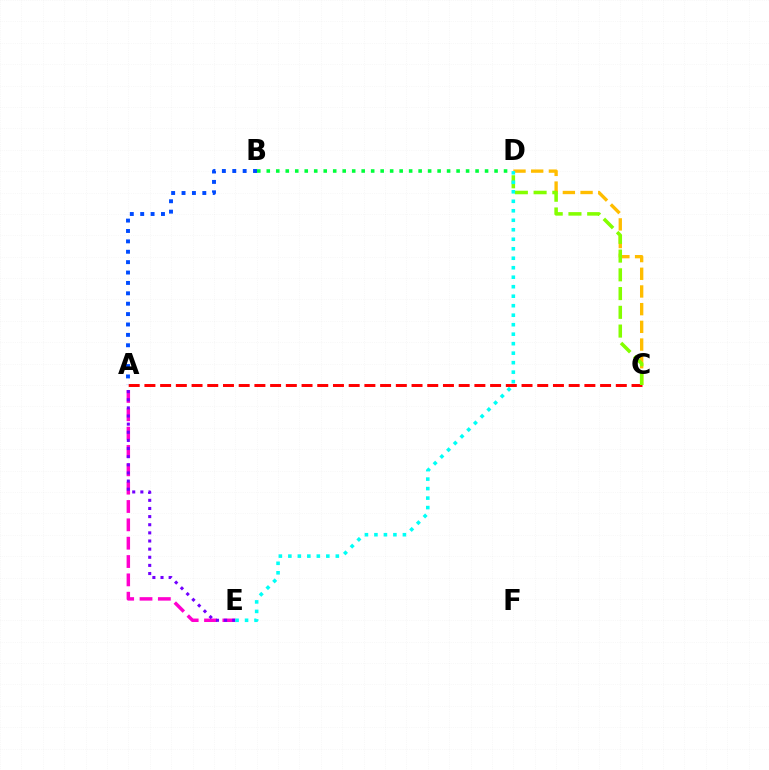{('A', 'C'): [{'color': '#ff0000', 'line_style': 'dashed', 'thickness': 2.13}], ('A', 'E'): [{'color': '#ff00cf', 'line_style': 'dashed', 'thickness': 2.49}, {'color': '#7200ff', 'line_style': 'dotted', 'thickness': 2.21}], ('B', 'D'): [{'color': '#00ff39', 'line_style': 'dotted', 'thickness': 2.58}], ('C', 'D'): [{'color': '#ffbd00', 'line_style': 'dashed', 'thickness': 2.4}, {'color': '#84ff00', 'line_style': 'dashed', 'thickness': 2.55}], ('A', 'B'): [{'color': '#004bff', 'line_style': 'dotted', 'thickness': 2.82}], ('D', 'E'): [{'color': '#00fff6', 'line_style': 'dotted', 'thickness': 2.58}]}